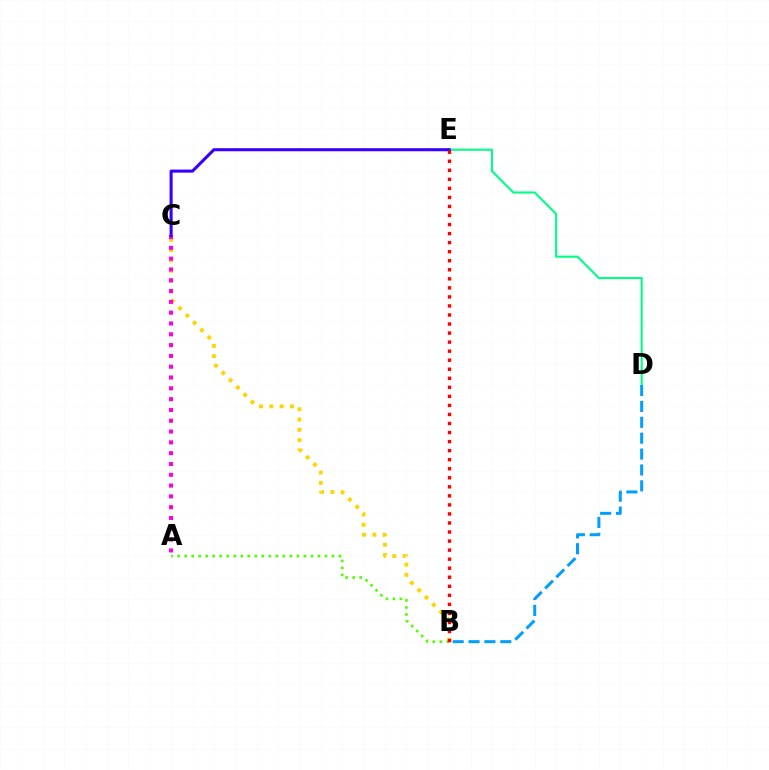{('B', 'C'): [{'color': '#ffd500', 'line_style': 'dotted', 'thickness': 2.8}], ('D', 'E'): [{'color': '#00ff86', 'line_style': 'solid', 'thickness': 1.52}], ('A', 'C'): [{'color': '#ff00ed', 'line_style': 'dotted', 'thickness': 2.94}], ('A', 'B'): [{'color': '#4fff00', 'line_style': 'dotted', 'thickness': 1.91}], ('C', 'E'): [{'color': '#3700ff', 'line_style': 'solid', 'thickness': 2.22}], ('B', 'D'): [{'color': '#009eff', 'line_style': 'dashed', 'thickness': 2.16}], ('B', 'E'): [{'color': '#ff0000', 'line_style': 'dotted', 'thickness': 2.46}]}